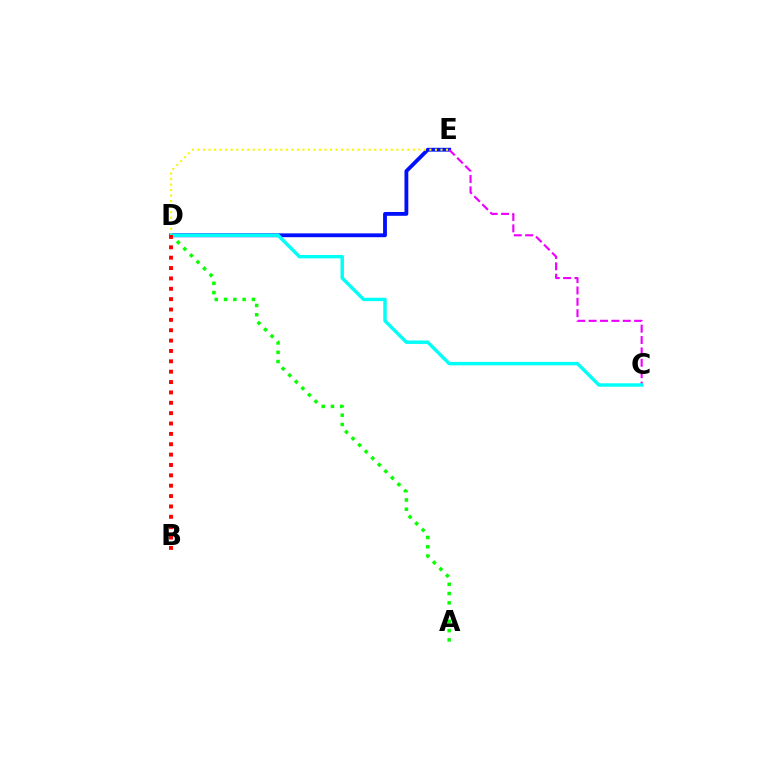{('A', 'D'): [{'color': '#08ff00', 'line_style': 'dotted', 'thickness': 2.52}], ('D', 'E'): [{'color': '#0010ff', 'line_style': 'solid', 'thickness': 2.75}, {'color': '#fcf500', 'line_style': 'dotted', 'thickness': 1.5}], ('C', 'E'): [{'color': '#ee00ff', 'line_style': 'dashed', 'thickness': 1.55}], ('C', 'D'): [{'color': '#00fff6', 'line_style': 'solid', 'thickness': 2.46}], ('B', 'D'): [{'color': '#ff0000', 'line_style': 'dotted', 'thickness': 2.82}]}